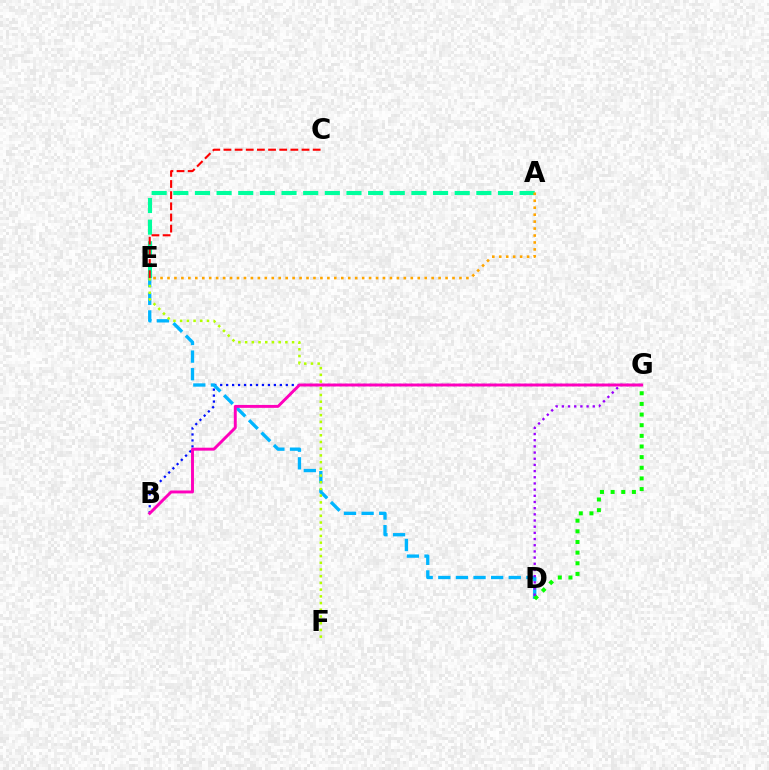{('A', 'E'): [{'color': '#00ff9d', 'line_style': 'dashed', 'thickness': 2.94}, {'color': '#ffa500', 'line_style': 'dotted', 'thickness': 1.89}], ('B', 'G'): [{'color': '#0010ff', 'line_style': 'dotted', 'thickness': 1.62}, {'color': '#ff00bd', 'line_style': 'solid', 'thickness': 2.11}], ('C', 'E'): [{'color': '#ff0000', 'line_style': 'dashed', 'thickness': 1.52}], ('D', 'E'): [{'color': '#00b5ff', 'line_style': 'dashed', 'thickness': 2.39}], ('D', 'G'): [{'color': '#08ff00', 'line_style': 'dotted', 'thickness': 2.89}, {'color': '#9b00ff', 'line_style': 'dotted', 'thickness': 1.68}], ('E', 'F'): [{'color': '#b3ff00', 'line_style': 'dotted', 'thickness': 1.82}]}